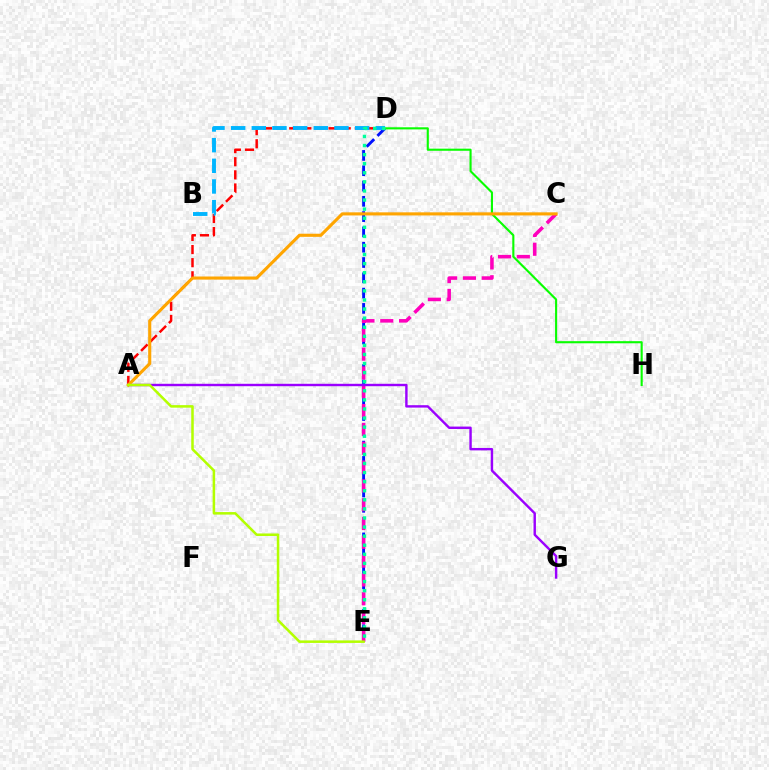{('A', 'D'): [{'color': '#ff0000', 'line_style': 'dashed', 'thickness': 1.78}], ('D', 'E'): [{'color': '#0010ff', 'line_style': 'dashed', 'thickness': 2.08}, {'color': '#00ff9d', 'line_style': 'dotted', 'thickness': 2.47}], ('D', 'H'): [{'color': '#08ff00', 'line_style': 'solid', 'thickness': 1.52}], ('B', 'D'): [{'color': '#00b5ff', 'line_style': 'dashed', 'thickness': 2.81}], ('C', 'E'): [{'color': '#ff00bd', 'line_style': 'dashed', 'thickness': 2.56}], ('A', 'G'): [{'color': '#9b00ff', 'line_style': 'solid', 'thickness': 1.74}], ('A', 'C'): [{'color': '#ffa500', 'line_style': 'solid', 'thickness': 2.24}], ('A', 'E'): [{'color': '#b3ff00', 'line_style': 'solid', 'thickness': 1.82}]}